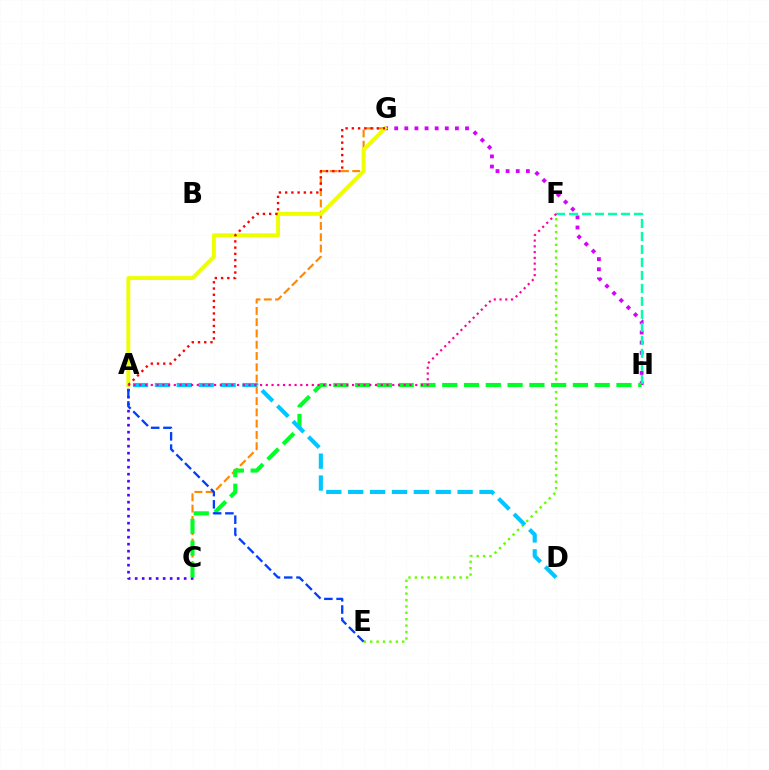{('G', 'H'): [{'color': '#d600ff', 'line_style': 'dotted', 'thickness': 2.75}], ('C', 'G'): [{'color': '#ff8800', 'line_style': 'dashed', 'thickness': 1.53}], ('E', 'F'): [{'color': '#66ff00', 'line_style': 'dotted', 'thickness': 1.74}], ('F', 'H'): [{'color': '#00ffaf', 'line_style': 'dashed', 'thickness': 1.76}], ('A', 'C'): [{'color': '#4f00ff', 'line_style': 'dotted', 'thickness': 1.9}], ('C', 'H'): [{'color': '#00ff27', 'line_style': 'dashed', 'thickness': 2.96}], ('A', 'G'): [{'color': '#eeff00', 'line_style': 'solid', 'thickness': 2.82}, {'color': '#ff0000', 'line_style': 'dotted', 'thickness': 1.69}], ('A', 'E'): [{'color': '#003fff', 'line_style': 'dashed', 'thickness': 1.66}], ('A', 'D'): [{'color': '#00c7ff', 'line_style': 'dashed', 'thickness': 2.97}], ('A', 'F'): [{'color': '#ff00a0', 'line_style': 'dotted', 'thickness': 1.56}]}